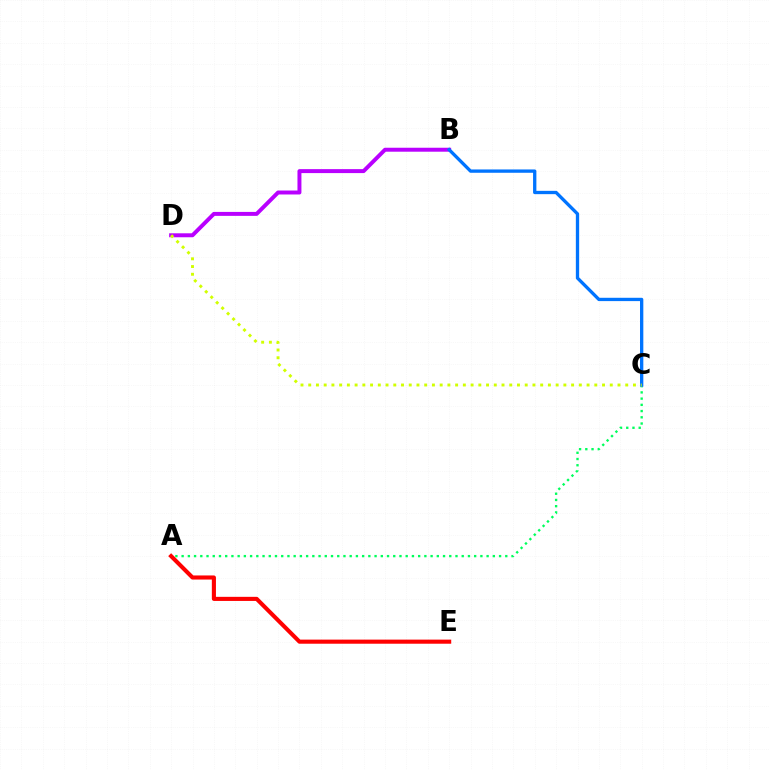{('A', 'C'): [{'color': '#00ff5c', 'line_style': 'dotted', 'thickness': 1.69}], ('A', 'E'): [{'color': '#ff0000', 'line_style': 'solid', 'thickness': 2.95}], ('B', 'D'): [{'color': '#b900ff', 'line_style': 'solid', 'thickness': 2.85}], ('B', 'C'): [{'color': '#0074ff', 'line_style': 'solid', 'thickness': 2.39}], ('C', 'D'): [{'color': '#d1ff00', 'line_style': 'dotted', 'thickness': 2.1}]}